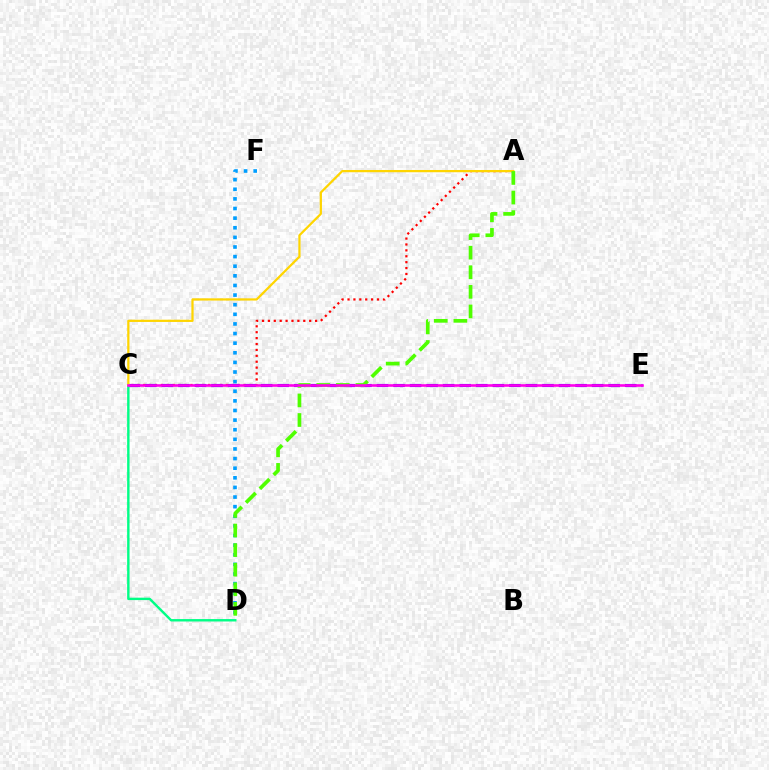{('D', 'F'): [{'color': '#009eff', 'line_style': 'dotted', 'thickness': 2.61}], ('A', 'C'): [{'color': '#ff0000', 'line_style': 'dotted', 'thickness': 1.6}, {'color': '#ffd500', 'line_style': 'solid', 'thickness': 1.61}], ('C', 'E'): [{'color': '#3700ff', 'line_style': 'dashed', 'thickness': 2.25}, {'color': '#ff00ed', 'line_style': 'solid', 'thickness': 1.87}], ('C', 'D'): [{'color': '#00ff86', 'line_style': 'solid', 'thickness': 1.74}], ('A', 'D'): [{'color': '#4fff00', 'line_style': 'dashed', 'thickness': 2.66}]}